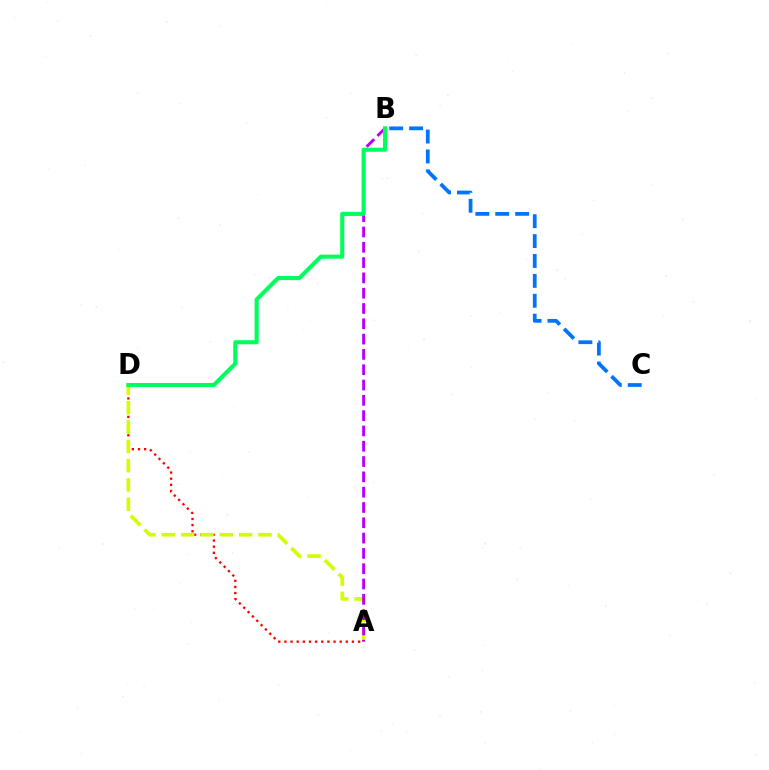{('A', 'D'): [{'color': '#ff0000', 'line_style': 'dotted', 'thickness': 1.67}, {'color': '#d1ff00', 'line_style': 'dashed', 'thickness': 2.62}], ('A', 'B'): [{'color': '#b900ff', 'line_style': 'dashed', 'thickness': 2.08}], ('B', 'C'): [{'color': '#0074ff', 'line_style': 'dashed', 'thickness': 2.7}], ('B', 'D'): [{'color': '#00ff5c', 'line_style': 'solid', 'thickness': 2.93}]}